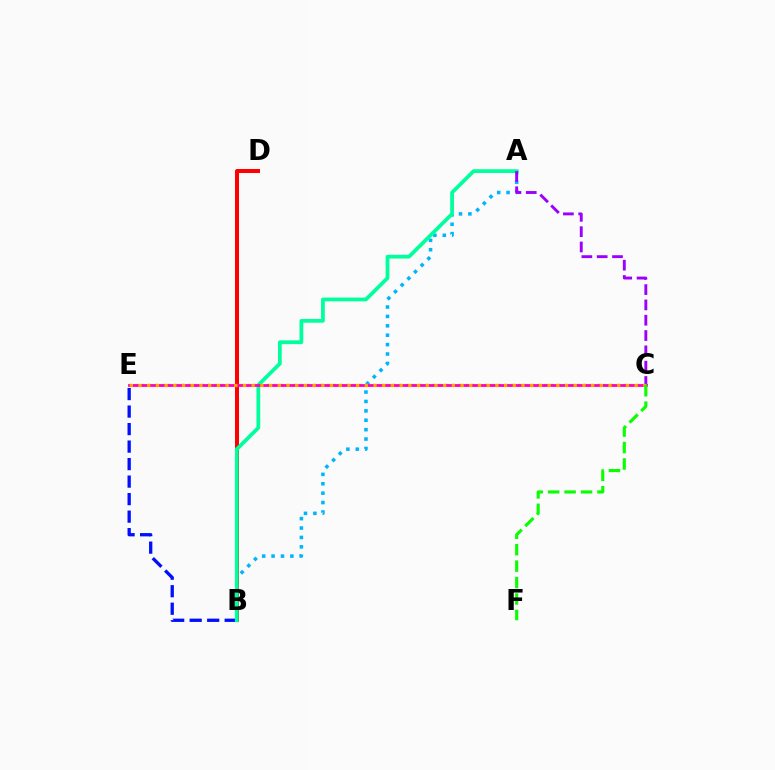{('B', 'E'): [{'color': '#0010ff', 'line_style': 'dashed', 'thickness': 2.38}], ('C', 'E'): [{'color': '#b3ff00', 'line_style': 'dotted', 'thickness': 1.79}, {'color': '#ff00bd', 'line_style': 'solid', 'thickness': 2.02}, {'color': '#ffa500', 'line_style': 'dotted', 'thickness': 2.36}], ('A', 'B'): [{'color': '#00b5ff', 'line_style': 'dotted', 'thickness': 2.55}, {'color': '#00ff9d', 'line_style': 'solid', 'thickness': 2.7}], ('B', 'D'): [{'color': '#ff0000', 'line_style': 'solid', 'thickness': 2.87}], ('A', 'C'): [{'color': '#9b00ff', 'line_style': 'dashed', 'thickness': 2.08}], ('C', 'F'): [{'color': '#08ff00', 'line_style': 'dashed', 'thickness': 2.23}]}